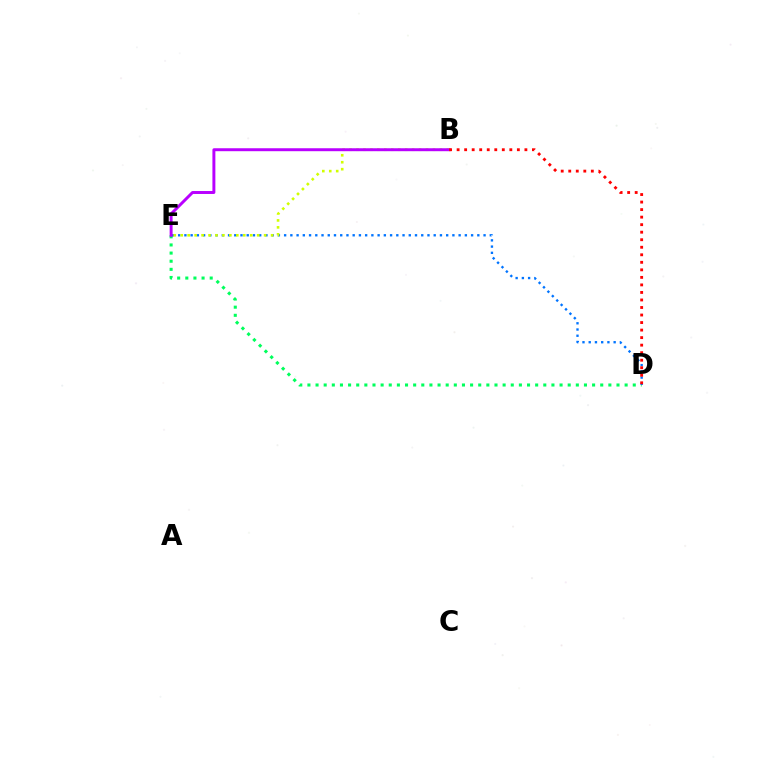{('D', 'E'): [{'color': '#00ff5c', 'line_style': 'dotted', 'thickness': 2.21}, {'color': '#0074ff', 'line_style': 'dotted', 'thickness': 1.69}], ('B', 'E'): [{'color': '#d1ff00', 'line_style': 'dotted', 'thickness': 1.89}, {'color': '#b900ff', 'line_style': 'solid', 'thickness': 2.13}], ('B', 'D'): [{'color': '#ff0000', 'line_style': 'dotted', 'thickness': 2.05}]}